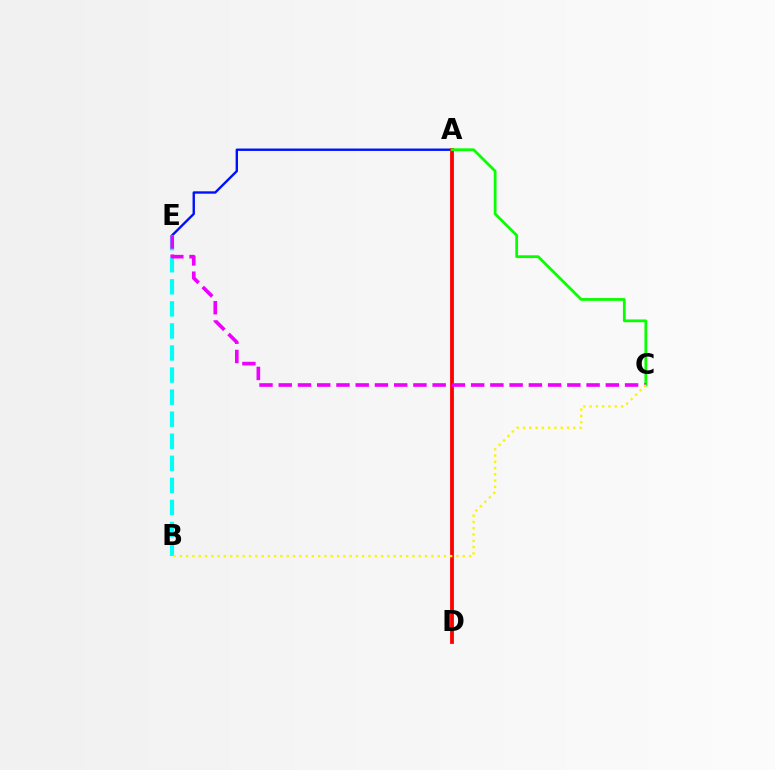{('A', 'E'): [{'color': '#0010ff', 'line_style': 'solid', 'thickness': 1.71}], ('B', 'E'): [{'color': '#00fff6', 'line_style': 'dashed', 'thickness': 3.0}], ('A', 'D'): [{'color': '#ff0000', 'line_style': 'solid', 'thickness': 2.73}], ('A', 'C'): [{'color': '#08ff00', 'line_style': 'solid', 'thickness': 2.0}], ('C', 'E'): [{'color': '#ee00ff', 'line_style': 'dashed', 'thickness': 2.61}], ('B', 'C'): [{'color': '#fcf500', 'line_style': 'dotted', 'thickness': 1.71}]}